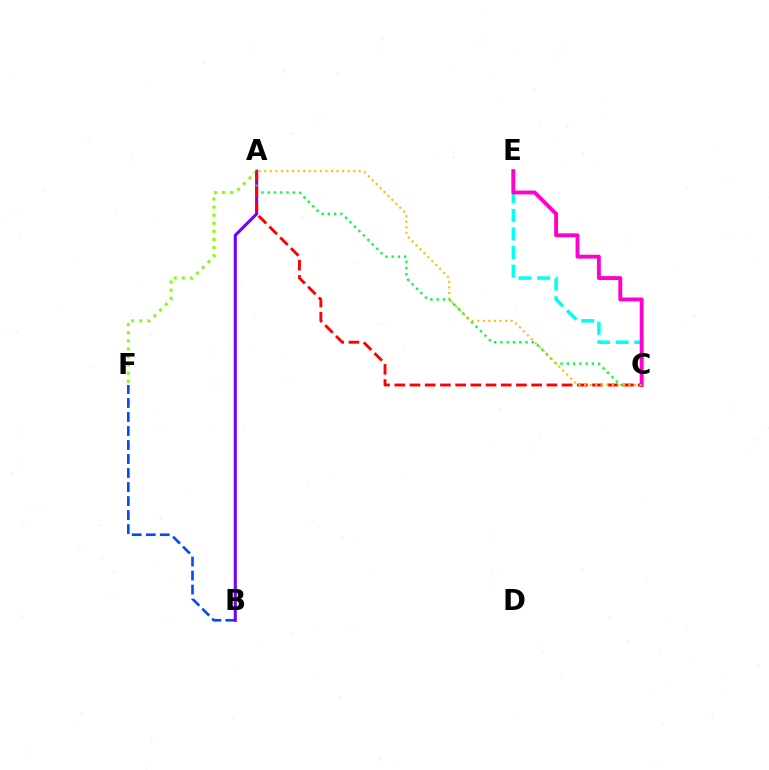{('B', 'F'): [{'color': '#004bff', 'line_style': 'dashed', 'thickness': 1.9}], ('A', 'B'): [{'color': '#7200ff', 'line_style': 'solid', 'thickness': 2.2}], ('A', 'C'): [{'color': '#00ff39', 'line_style': 'dotted', 'thickness': 1.7}, {'color': '#ff0000', 'line_style': 'dashed', 'thickness': 2.07}, {'color': '#ffbd00', 'line_style': 'dotted', 'thickness': 1.51}], ('C', 'E'): [{'color': '#00fff6', 'line_style': 'dashed', 'thickness': 2.53}, {'color': '#ff00cf', 'line_style': 'solid', 'thickness': 2.79}], ('A', 'F'): [{'color': '#84ff00', 'line_style': 'dotted', 'thickness': 2.2}]}